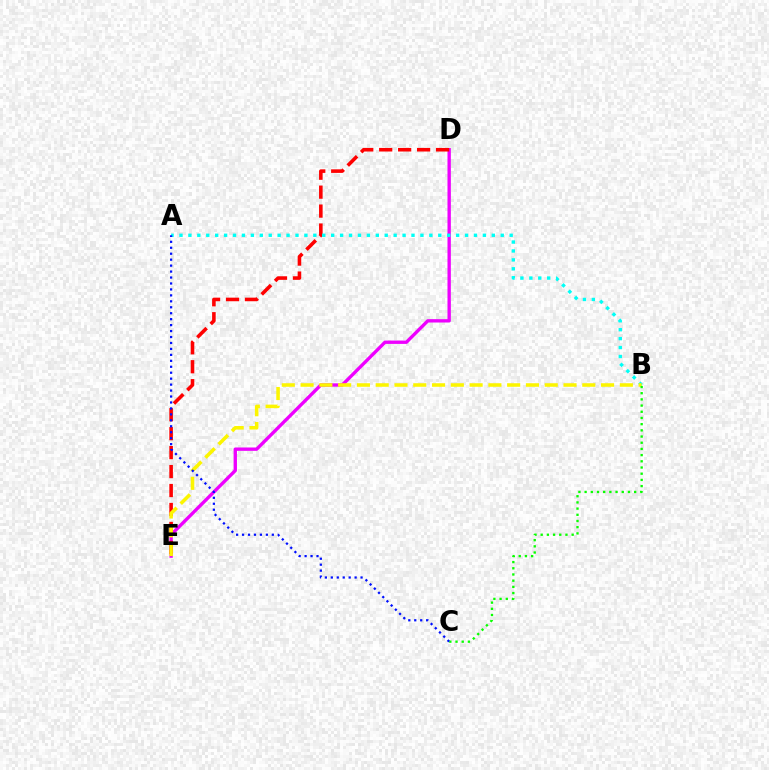{('D', 'E'): [{'color': '#ee00ff', 'line_style': 'solid', 'thickness': 2.42}, {'color': '#ff0000', 'line_style': 'dashed', 'thickness': 2.57}], ('A', 'B'): [{'color': '#00fff6', 'line_style': 'dotted', 'thickness': 2.42}], ('B', 'E'): [{'color': '#fcf500', 'line_style': 'dashed', 'thickness': 2.55}], ('B', 'C'): [{'color': '#08ff00', 'line_style': 'dotted', 'thickness': 1.68}], ('A', 'C'): [{'color': '#0010ff', 'line_style': 'dotted', 'thickness': 1.62}]}